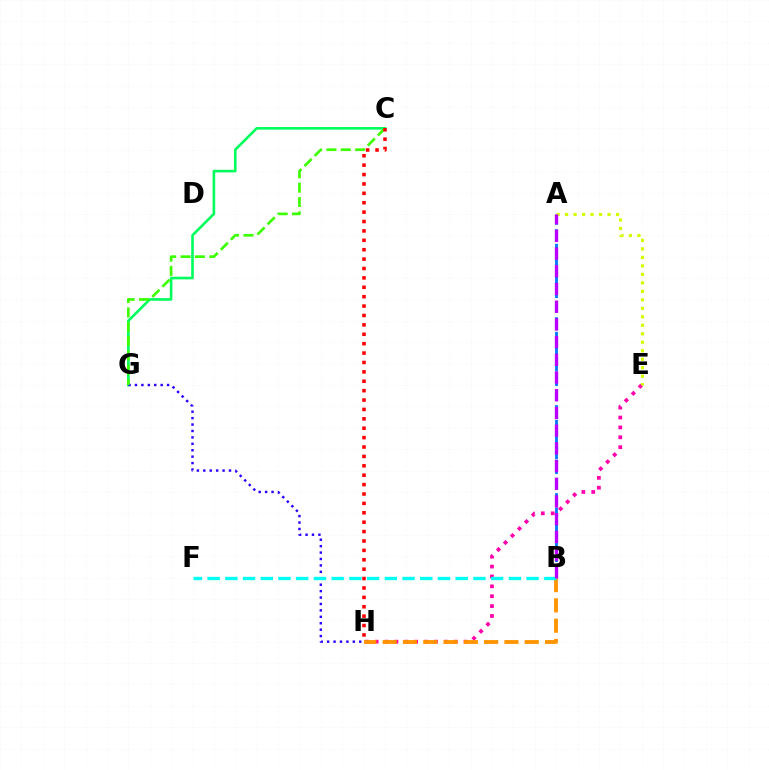{('C', 'G'): [{'color': '#00ff5c', 'line_style': 'solid', 'thickness': 1.89}, {'color': '#3dff00', 'line_style': 'dashed', 'thickness': 1.95}], ('G', 'H'): [{'color': '#2500ff', 'line_style': 'dotted', 'thickness': 1.75}], ('E', 'H'): [{'color': '#ff00ac', 'line_style': 'dotted', 'thickness': 2.68}], ('A', 'B'): [{'color': '#0074ff', 'line_style': 'dashed', 'thickness': 1.99}, {'color': '#b900ff', 'line_style': 'dashed', 'thickness': 2.41}], ('B', 'H'): [{'color': '#ff9400', 'line_style': 'dashed', 'thickness': 2.76}], ('A', 'E'): [{'color': '#d1ff00', 'line_style': 'dotted', 'thickness': 2.31}], ('B', 'F'): [{'color': '#00fff6', 'line_style': 'dashed', 'thickness': 2.41}], ('C', 'H'): [{'color': '#ff0000', 'line_style': 'dotted', 'thickness': 2.55}]}